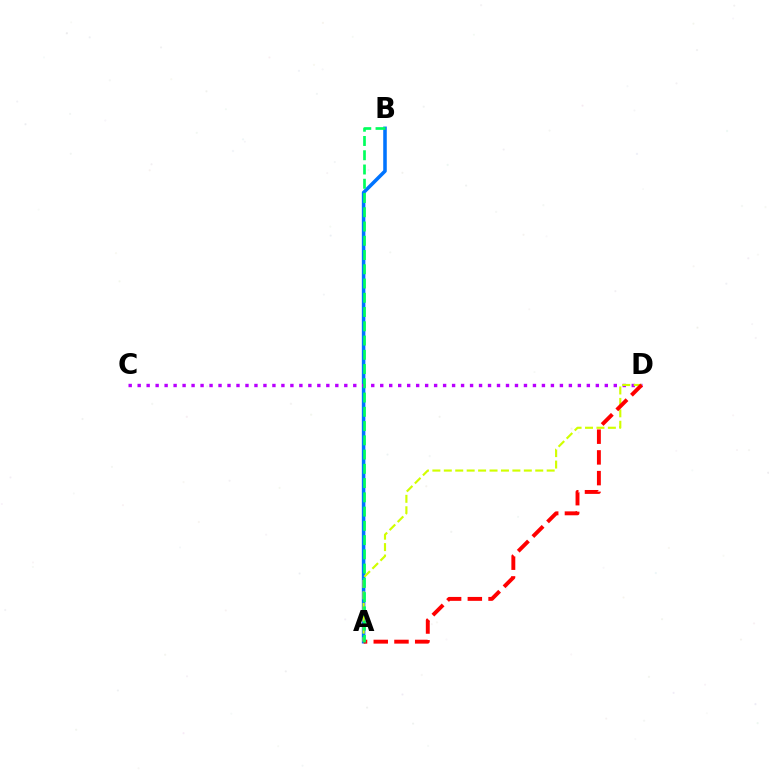{('A', 'B'): [{'color': '#0074ff', 'line_style': 'solid', 'thickness': 2.56}, {'color': '#00ff5c', 'line_style': 'dashed', 'thickness': 1.94}], ('C', 'D'): [{'color': '#b900ff', 'line_style': 'dotted', 'thickness': 2.44}], ('A', 'D'): [{'color': '#d1ff00', 'line_style': 'dashed', 'thickness': 1.55}, {'color': '#ff0000', 'line_style': 'dashed', 'thickness': 2.82}]}